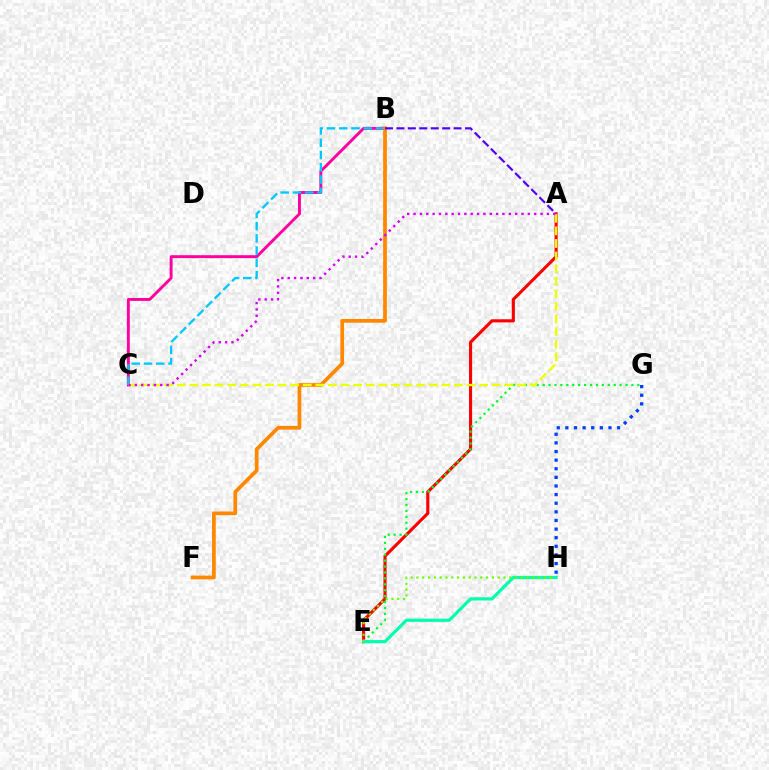{('A', 'E'): [{'color': '#ff0000', 'line_style': 'solid', 'thickness': 2.24}], ('B', 'C'): [{'color': '#ff00a0', 'line_style': 'solid', 'thickness': 2.11}, {'color': '#00c7ff', 'line_style': 'dashed', 'thickness': 1.67}], ('E', 'G'): [{'color': '#00ff27', 'line_style': 'dotted', 'thickness': 1.61}], ('B', 'F'): [{'color': '#ff8800', 'line_style': 'solid', 'thickness': 2.69}], ('E', 'H'): [{'color': '#00ffaf', 'line_style': 'solid', 'thickness': 2.29}, {'color': '#66ff00', 'line_style': 'dotted', 'thickness': 1.58}], ('A', 'B'): [{'color': '#4f00ff', 'line_style': 'dashed', 'thickness': 1.55}], ('A', 'C'): [{'color': '#eeff00', 'line_style': 'dashed', 'thickness': 1.71}, {'color': '#d600ff', 'line_style': 'dotted', 'thickness': 1.73}], ('G', 'H'): [{'color': '#003fff', 'line_style': 'dotted', 'thickness': 2.34}]}